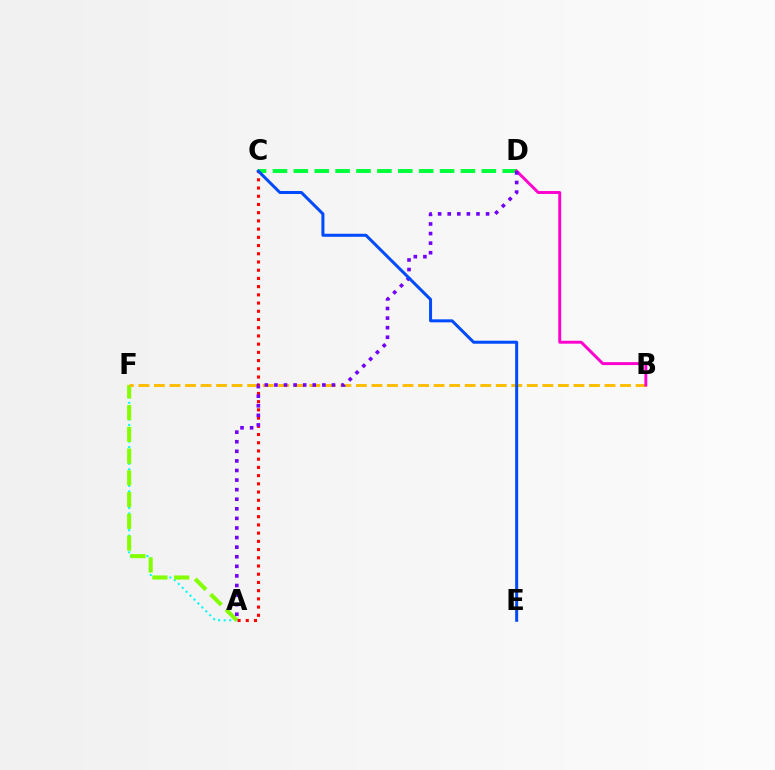{('A', 'F'): [{'color': '#00fff6', 'line_style': 'dotted', 'thickness': 1.5}, {'color': '#84ff00', 'line_style': 'dashed', 'thickness': 2.95}], ('B', 'F'): [{'color': '#ffbd00', 'line_style': 'dashed', 'thickness': 2.11}], ('A', 'C'): [{'color': '#ff0000', 'line_style': 'dotted', 'thickness': 2.23}], ('C', 'D'): [{'color': '#00ff39', 'line_style': 'dashed', 'thickness': 2.84}], ('B', 'D'): [{'color': '#ff00cf', 'line_style': 'solid', 'thickness': 2.11}], ('A', 'D'): [{'color': '#7200ff', 'line_style': 'dotted', 'thickness': 2.6}], ('C', 'E'): [{'color': '#004bff', 'line_style': 'solid', 'thickness': 2.17}]}